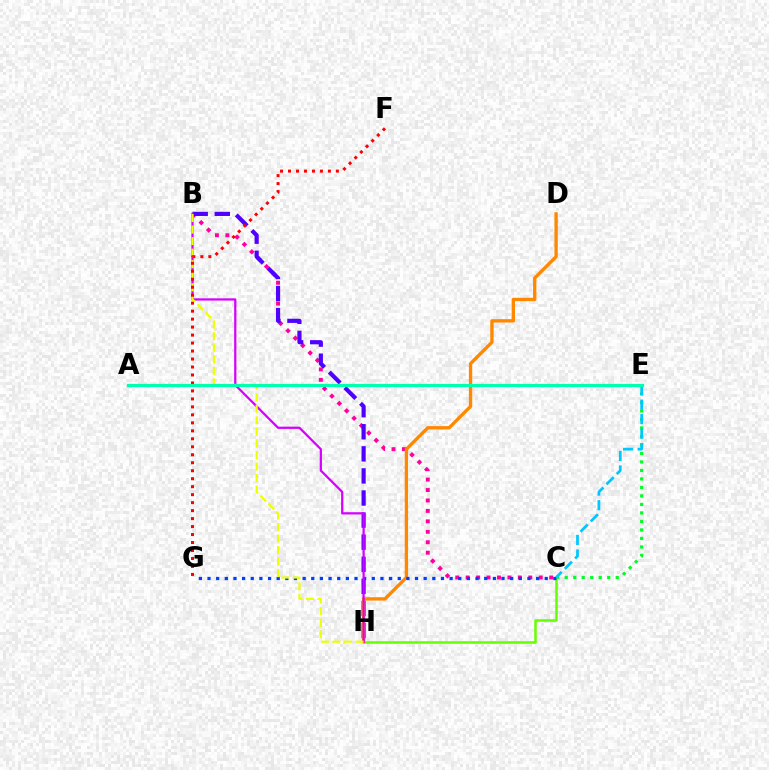{('B', 'C'): [{'color': '#ff00a0', 'line_style': 'dotted', 'thickness': 2.84}], ('B', 'H'): [{'color': '#4f00ff', 'line_style': 'dashed', 'thickness': 3.0}, {'color': '#d600ff', 'line_style': 'solid', 'thickness': 1.61}, {'color': '#eeff00', 'line_style': 'dashed', 'thickness': 1.57}], ('C', 'E'): [{'color': '#00ff27', 'line_style': 'dotted', 'thickness': 2.31}, {'color': '#00c7ff', 'line_style': 'dashed', 'thickness': 1.97}], ('C', 'H'): [{'color': '#66ff00', 'line_style': 'solid', 'thickness': 1.81}], ('D', 'H'): [{'color': '#ff8800', 'line_style': 'solid', 'thickness': 2.4}], ('C', 'G'): [{'color': '#003fff', 'line_style': 'dotted', 'thickness': 2.35}], ('F', 'G'): [{'color': '#ff0000', 'line_style': 'dotted', 'thickness': 2.17}], ('A', 'E'): [{'color': '#00ffaf', 'line_style': 'solid', 'thickness': 2.31}]}